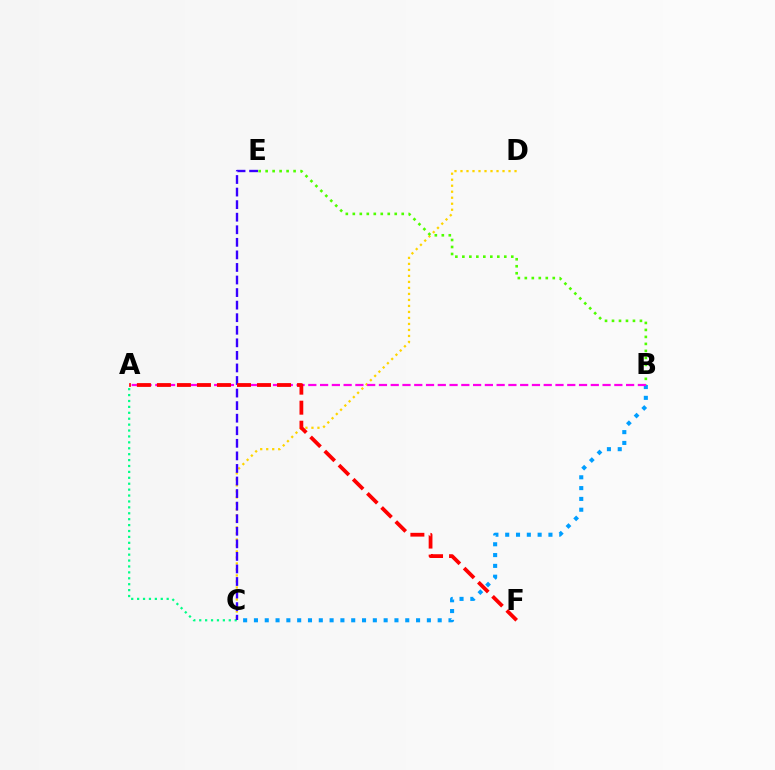{('A', 'C'): [{'color': '#00ff86', 'line_style': 'dotted', 'thickness': 1.61}], ('C', 'D'): [{'color': '#ffd500', 'line_style': 'dotted', 'thickness': 1.63}], ('B', 'C'): [{'color': '#009eff', 'line_style': 'dotted', 'thickness': 2.94}], ('B', 'E'): [{'color': '#4fff00', 'line_style': 'dotted', 'thickness': 1.9}], ('A', 'B'): [{'color': '#ff00ed', 'line_style': 'dashed', 'thickness': 1.6}], ('C', 'E'): [{'color': '#3700ff', 'line_style': 'dashed', 'thickness': 1.71}], ('A', 'F'): [{'color': '#ff0000', 'line_style': 'dashed', 'thickness': 2.72}]}